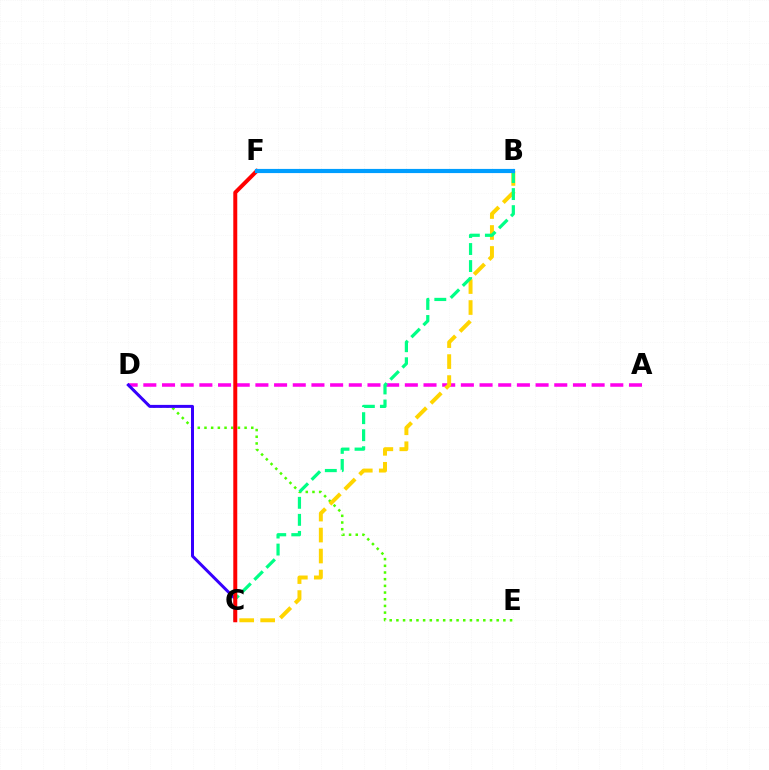{('D', 'E'): [{'color': '#4fff00', 'line_style': 'dotted', 'thickness': 1.82}], ('A', 'D'): [{'color': '#ff00ed', 'line_style': 'dashed', 'thickness': 2.54}], ('C', 'D'): [{'color': '#3700ff', 'line_style': 'solid', 'thickness': 2.16}], ('B', 'C'): [{'color': '#ffd500', 'line_style': 'dashed', 'thickness': 2.85}, {'color': '#00ff86', 'line_style': 'dashed', 'thickness': 2.31}], ('C', 'F'): [{'color': '#ff0000', 'line_style': 'solid', 'thickness': 2.86}], ('B', 'F'): [{'color': '#009eff', 'line_style': 'solid', 'thickness': 3.0}]}